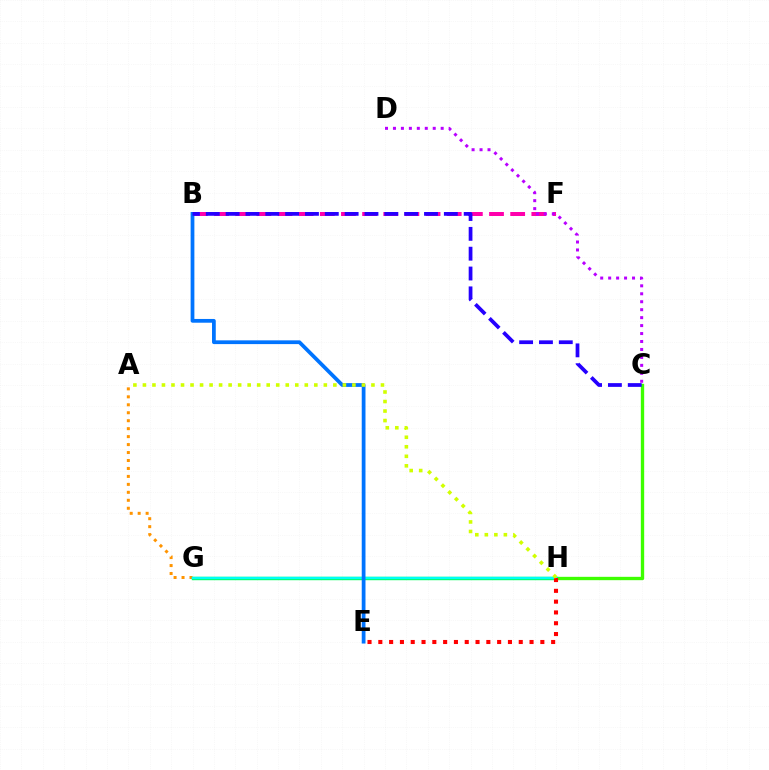{('C', 'H'): [{'color': '#3dff00', 'line_style': 'solid', 'thickness': 2.41}], ('A', 'G'): [{'color': '#ff9400', 'line_style': 'dotted', 'thickness': 2.16}], ('B', 'F'): [{'color': '#ff00ac', 'line_style': 'dashed', 'thickness': 2.87}], ('G', 'H'): [{'color': '#00ff5c', 'line_style': 'solid', 'thickness': 2.46}, {'color': '#00fff6', 'line_style': 'solid', 'thickness': 1.71}], ('B', 'E'): [{'color': '#0074ff', 'line_style': 'solid', 'thickness': 2.7}], ('C', 'D'): [{'color': '#b900ff', 'line_style': 'dotted', 'thickness': 2.16}], ('E', 'H'): [{'color': '#ff0000', 'line_style': 'dotted', 'thickness': 2.93}], ('A', 'H'): [{'color': '#d1ff00', 'line_style': 'dotted', 'thickness': 2.59}], ('B', 'C'): [{'color': '#2500ff', 'line_style': 'dashed', 'thickness': 2.7}]}